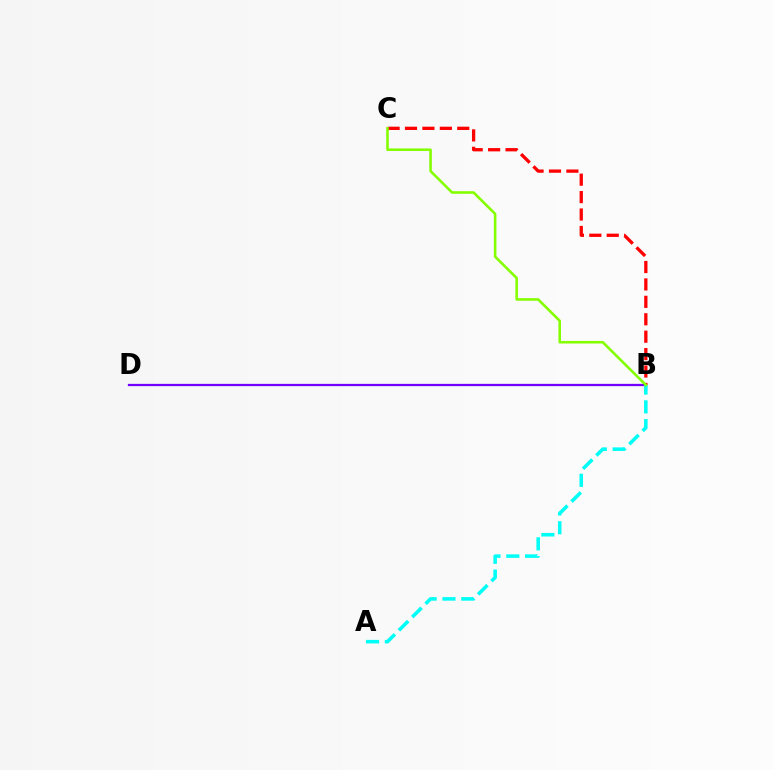{('B', 'C'): [{'color': '#ff0000', 'line_style': 'dashed', 'thickness': 2.37}, {'color': '#84ff00', 'line_style': 'solid', 'thickness': 1.86}], ('B', 'D'): [{'color': '#7200ff', 'line_style': 'solid', 'thickness': 1.63}], ('A', 'B'): [{'color': '#00fff6', 'line_style': 'dashed', 'thickness': 2.56}]}